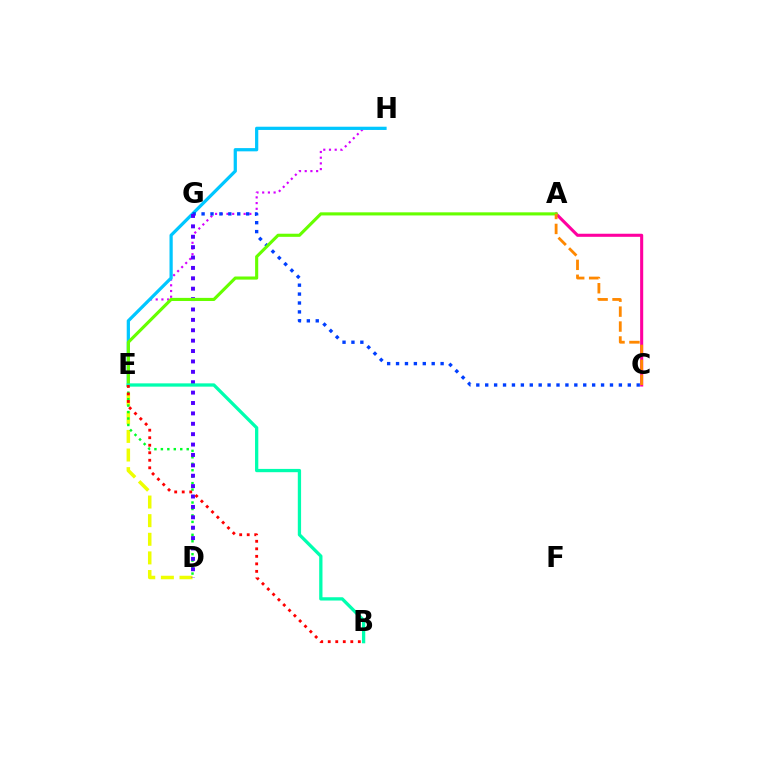{('A', 'C'): [{'color': '#ff00a0', 'line_style': 'solid', 'thickness': 2.21}, {'color': '#ff8800', 'line_style': 'dashed', 'thickness': 2.03}], ('E', 'H'): [{'color': '#d600ff', 'line_style': 'dotted', 'thickness': 1.55}, {'color': '#00c7ff', 'line_style': 'solid', 'thickness': 2.33}], ('D', 'E'): [{'color': '#eeff00', 'line_style': 'dashed', 'thickness': 2.53}, {'color': '#00ff27', 'line_style': 'dotted', 'thickness': 1.75}], ('C', 'G'): [{'color': '#003fff', 'line_style': 'dotted', 'thickness': 2.42}], ('D', 'G'): [{'color': '#4f00ff', 'line_style': 'dotted', 'thickness': 2.82}], ('A', 'E'): [{'color': '#66ff00', 'line_style': 'solid', 'thickness': 2.24}], ('B', 'E'): [{'color': '#00ffaf', 'line_style': 'solid', 'thickness': 2.37}, {'color': '#ff0000', 'line_style': 'dotted', 'thickness': 2.04}]}